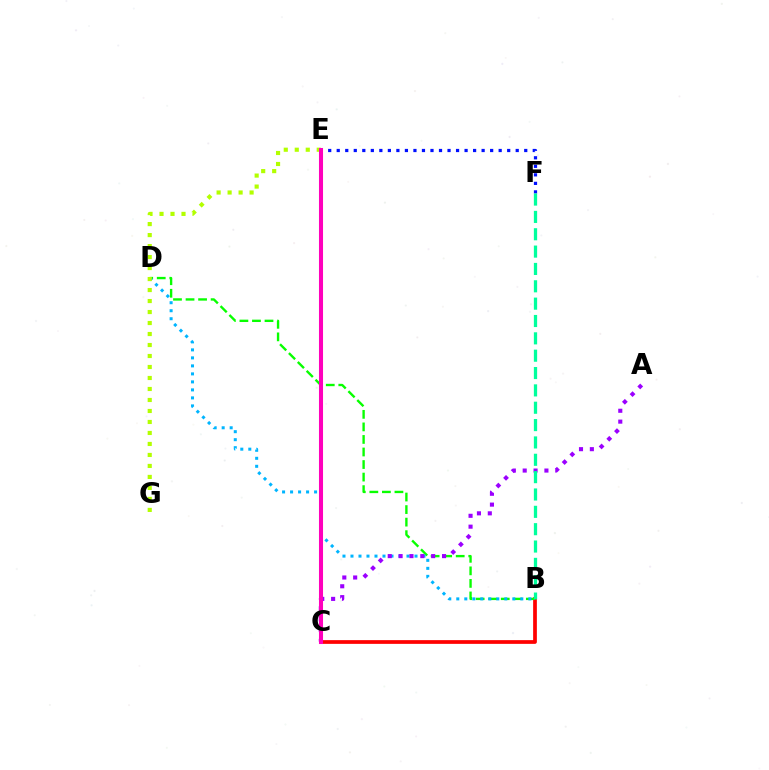{('B', 'C'): [{'color': '#ff0000', 'line_style': 'solid', 'thickness': 2.68}], ('B', 'D'): [{'color': '#08ff00', 'line_style': 'dashed', 'thickness': 1.7}, {'color': '#00b5ff', 'line_style': 'dotted', 'thickness': 2.17}], ('A', 'C'): [{'color': '#9b00ff', 'line_style': 'dotted', 'thickness': 2.95}], ('E', 'G'): [{'color': '#b3ff00', 'line_style': 'dotted', 'thickness': 2.99}], ('C', 'E'): [{'color': '#ffa500', 'line_style': 'solid', 'thickness': 2.76}, {'color': '#ff00bd', 'line_style': 'solid', 'thickness': 2.92}], ('E', 'F'): [{'color': '#0010ff', 'line_style': 'dotted', 'thickness': 2.32}], ('B', 'F'): [{'color': '#00ff9d', 'line_style': 'dashed', 'thickness': 2.36}]}